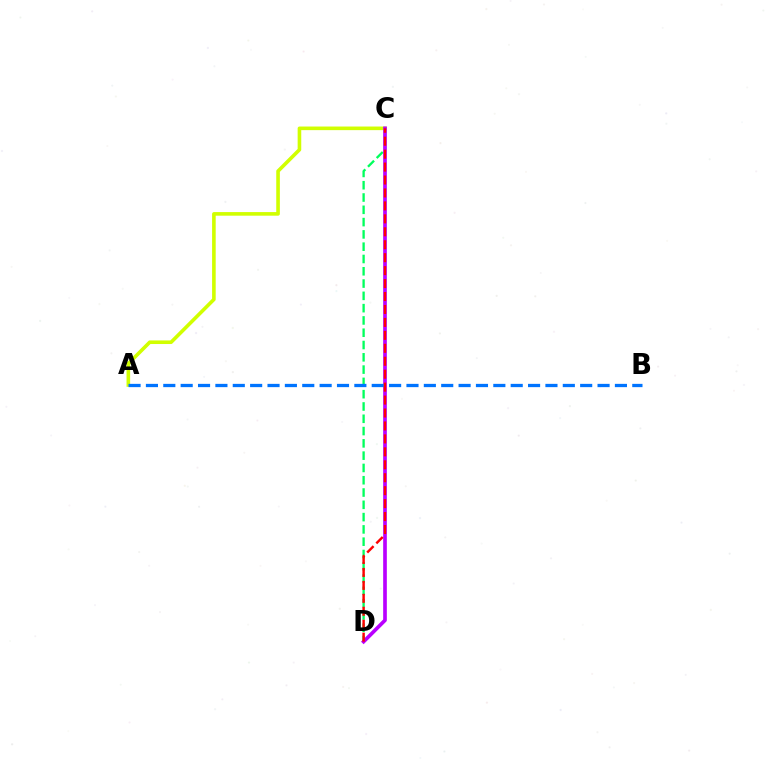{('C', 'D'): [{'color': '#00ff5c', 'line_style': 'dashed', 'thickness': 1.67}, {'color': '#b900ff', 'line_style': 'solid', 'thickness': 2.64}, {'color': '#ff0000', 'line_style': 'dashed', 'thickness': 1.76}], ('A', 'C'): [{'color': '#d1ff00', 'line_style': 'solid', 'thickness': 2.6}], ('A', 'B'): [{'color': '#0074ff', 'line_style': 'dashed', 'thickness': 2.36}]}